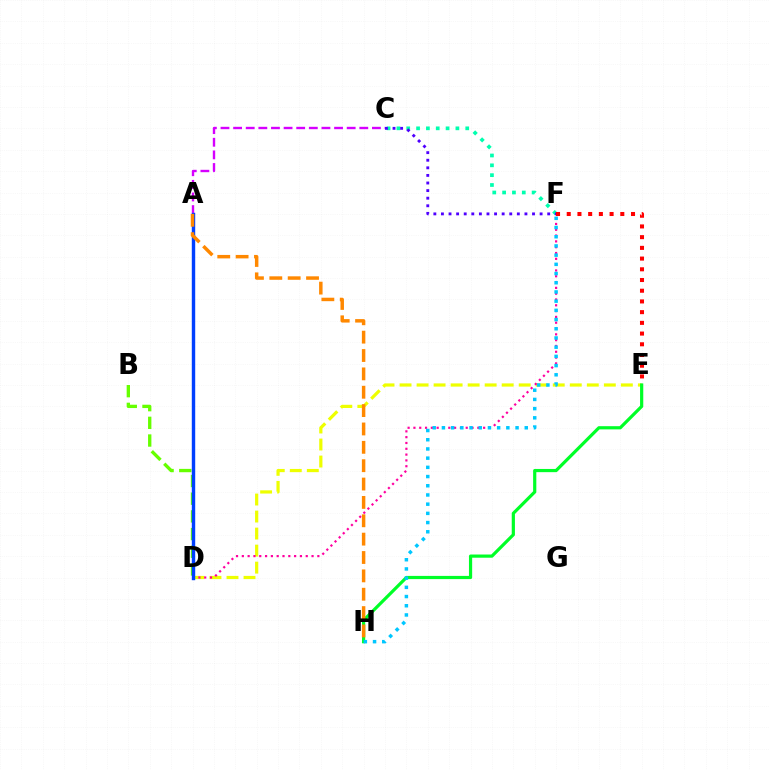{('B', 'D'): [{'color': '#66ff00', 'line_style': 'dashed', 'thickness': 2.4}], ('C', 'F'): [{'color': '#00ffaf', 'line_style': 'dotted', 'thickness': 2.67}, {'color': '#4f00ff', 'line_style': 'dotted', 'thickness': 2.06}], ('D', 'E'): [{'color': '#eeff00', 'line_style': 'dashed', 'thickness': 2.31}], ('A', 'C'): [{'color': '#d600ff', 'line_style': 'dashed', 'thickness': 1.71}], ('E', 'H'): [{'color': '#00ff27', 'line_style': 'solid', 'thickness': 2.3}], ('D', 'F'): [{'color': '#ff00a0', 'line_style': 'dotted', 'thickness': 1.58}], ('F', 'H'): [{'color': '#00c7ff', 'line_style': 'dotted', 'thickness': 2.5}], ('A', 'D'): [{'color': '#003fff', 'line_style': 'solid', 'thickness': 2.46}], ('E', 'F'): [{'color': '#ff0000', 'line_style': 'dotted', 'thickness': 2.91}], ('A', 'H'): [{'color': '#ff8800', 'line_style': 'dashed', 'thickness': 2.49}]}